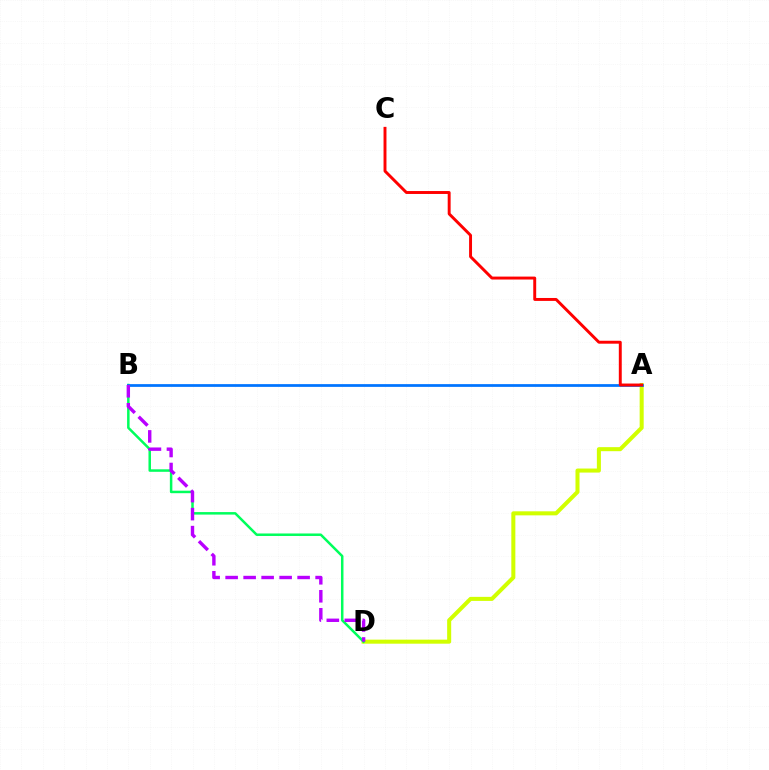{('A', 'D'): [{'color': '#d1ff00', 'line_style': 'solid', 'thickness': 2.91}], ('B', 'D'): [{'color': '#00ff5c', 'line_style': 'solid', 'thickness': 1.8}, {'color': '#b900ff', 'line_style': 'dashed', 'thickness': 2.44}], ('A', 'B'): [{'color': '#0074ff', 'line_style': 'solid', 'thickness': 1.98}], ('A', 'C'): [{'color': '#ff0000', 'line_style': 'solid', 'thickness': 2.11}]}